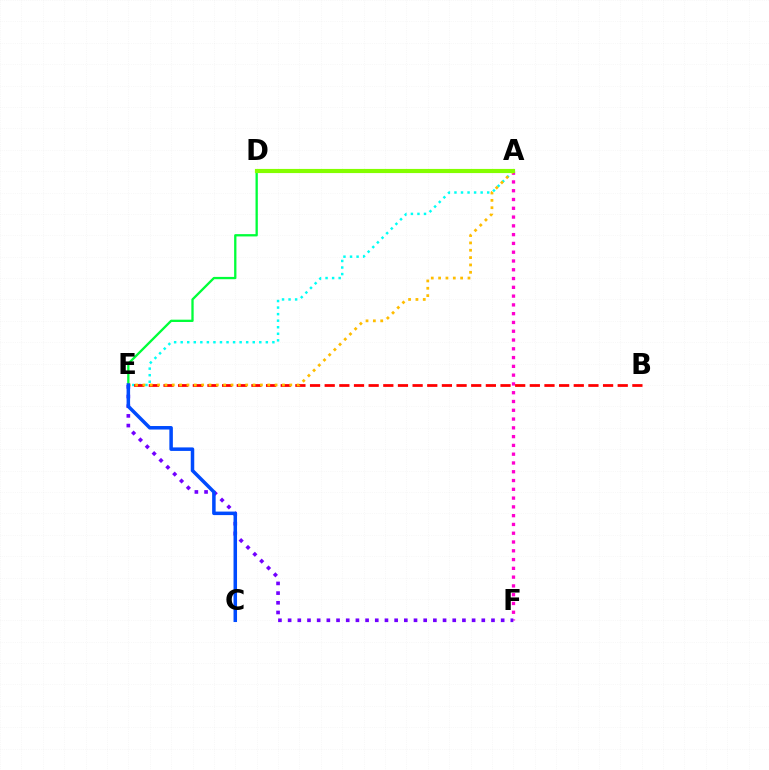{('A', 'E'): [{'color': '#00fff6', 'line_style': 'dotted', 'thickness': 1.78}, {'color': '#ffbd00', 'line_style': 'dotted', 'thickness': 2.0}], ('A', 'F'): [{'color': '#ff00cf', 'line_style': 'dotted', 'thickness': 2.39}], ('E', 'F'): [{'color': '#7200ff', 'line_style': 'dotted', 'thickness': 2.63}], ('B', 'E'): [{'color': '#ff0000', 'line_style': 'dashed', 'thickness': 1.99}], ('D', 'E'): [{'color': '#00ff39', 'line_style': 'solid', 'thickness': 1.66}], ('C', 'E'): [{'color': '#004bff', 'line_style': 'solid', 'thickness': 2.53}], ('A', 'D'): [{'color': '#84ff00', 'line_style': 'solid', 'thickness': 2.99}]}